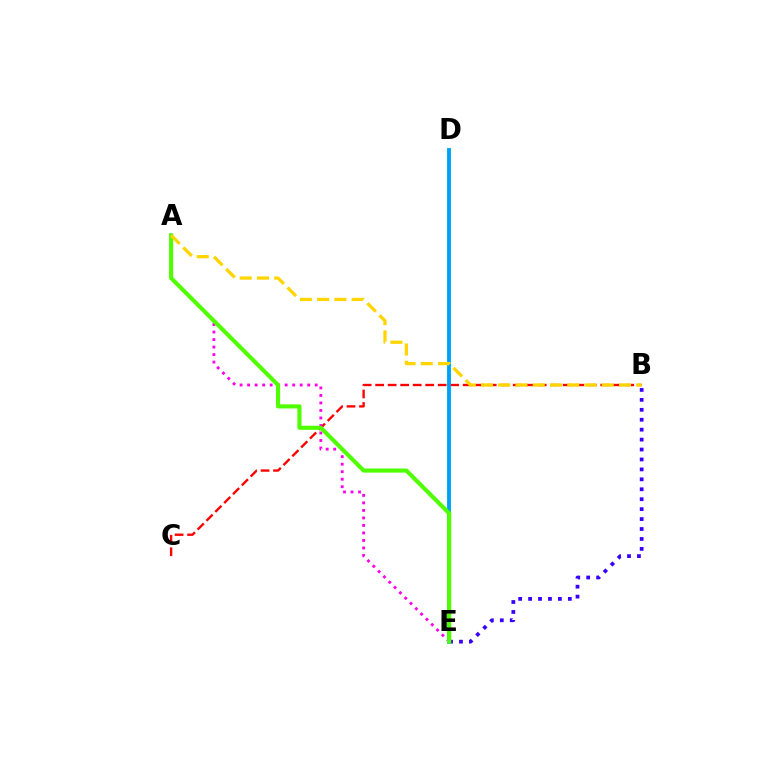{('D', 'E'): [{'color': '#00ff86', 'line_style': 'solid', 'thickness': 2.66}, {'color': '#009eff', 'line_style': 'solid', 'thickness': 2.61}], ('B', 'C'): [{'color': '#ff0000', 'line_style': 'dashed', 'thickness': 1.7}], ('A', 'E'): [{'color': '#ff00ed', 'line_style': 'dotted', 'thickness': 2.04}, {'color': '#4fff00', 'line_style': 'solid', 'thickness': 2.96}], ('B', 'E'): [{'color': '#3700ff', 'line_style': 'dotted', 'thickness': 2.7}], ('A', 'B'): [{'color': '#ffd500', 'line_style': 'dashed', 'thickness': 2.34}]}